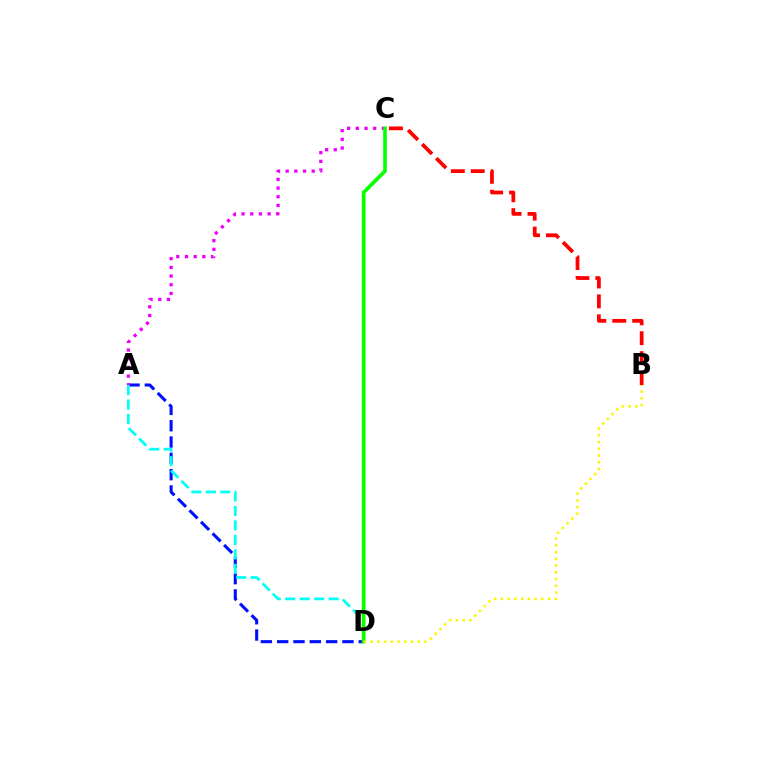{('A', 'D'): [{'color': '#0010ff', 'line_style': 'dashed', 'thickness': 2.22}, {'color': '#00fff6', 'line_style': 'dashed', 'thickness': 1.97}], ('B', 'C'): [{'color': '#ff0000', 'line_style': 'dashed', 'thickness': 2.7}], ('A', 'C'): [{'color': '#ee00ff', 'line_style': 'dotted', 'thickness': 2.36}], ('C', 'D'): [{'color': '#08ff00', 'line_style': 'solid', 'thickness': 2.64}], ('B', 'D'): [{'color': '#fcf500', 'line_style': 'dotted', 'thickness': 1.83}]}